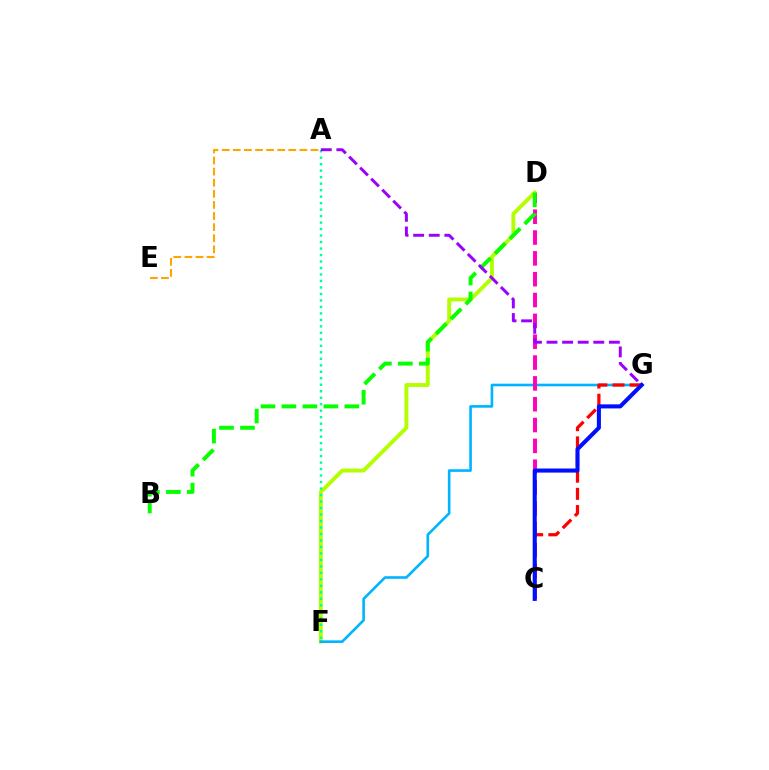{('A', 'E'): [{'color': '#ffa500', 'line_style': 'dashed', 'thickness': 1.51}], ('D', 'F'): [{'color': '#b3ff00', 'line_style': 'solid', 'thickness': 2.8}], ('F', 'G'): [{'color': '#00b5ff', 'line_style': 'solid', 'thickness': 1.89}], ('C', 'D'): [{'color': '#ff00bd', 'line_style': 'dashed', 'thickness': 2.83}], ('C', 'G'): [{'color': '#ff0000', 'line_style': 'dashed', 'thickness': 2.33}, {'color': '#0010ff', 'line_style': 'solid', 'thickness': 2.93}], ('A', 'F'): [{'color': '#00ff9d', 'line_style': 'dotted', 'thickness': 1.76}], ('B', 'D'): [{'color': '#08ff00', 'line_style': 'dashed', 'thickness': 2.85}], ('A', 'G'): [{'color': '#9b00ff', 'line_style': 'dashed', 'thickness': 2.12}]}